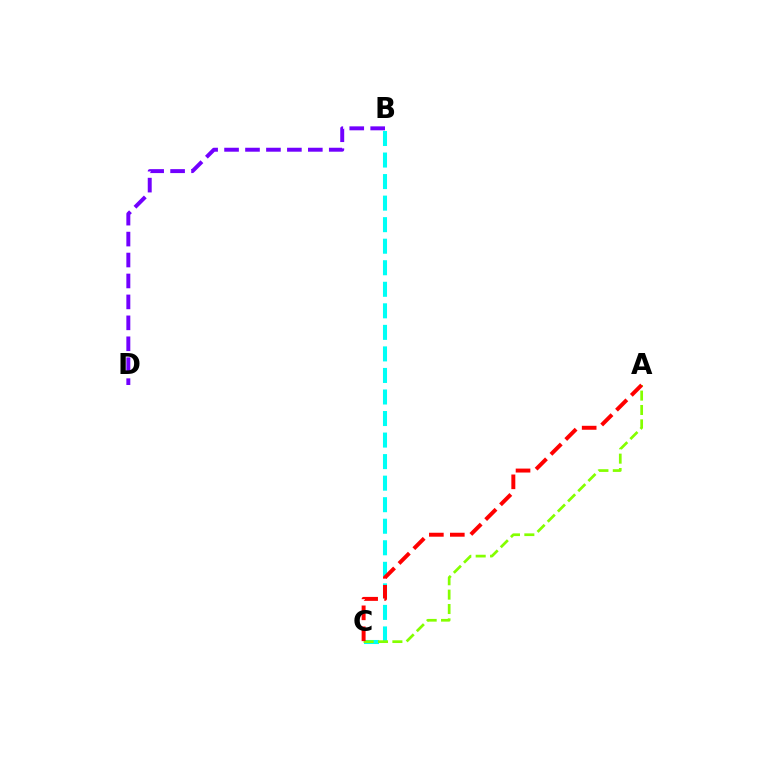{('B', 'D'): [{'color': '#7200ff', 'line_style': 'dashed', 'thickness': 2.84}], ('B', 'C'): [{'color': '#00fff6', 'line_style': 'dashed', 'thickness': 2.93}], ('A', 'C'): [{'color': '#84ff00', 'line_style': 'dashed', 'thickness': 1.95}, {'color': '#ff0000', 'line_style': 'dashed', 'thickness': 2.85}]}